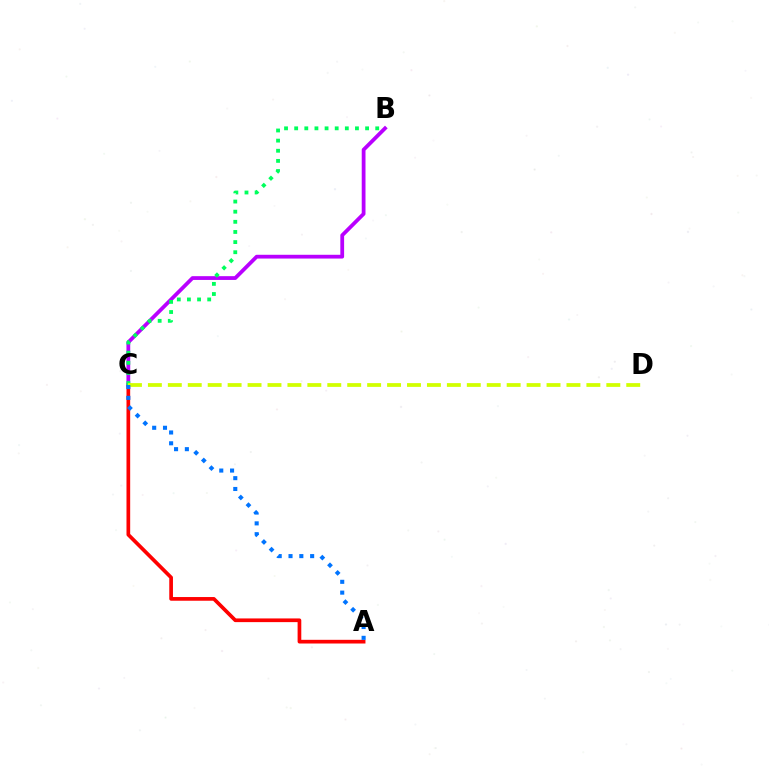{('A', 'C'): [{'color': '#ff0000', 'line_style': 'solid', 'thickness': 2.66}, {'color': '#0074ff', 'line_style': 'dotted', 'thickness': 2.94}], ('B', 'C'): [{'color': '#b900ff', 'line_style': 'solid', 'thickness': 2.72}, {'color': '#00ff5c', 'line_style': 'dotted', 'thickness': 2.75}], ('C', 'D'): [{'color': '#d1ff00', 'line_style': 'dashed', 'thickness': 2.71}]}